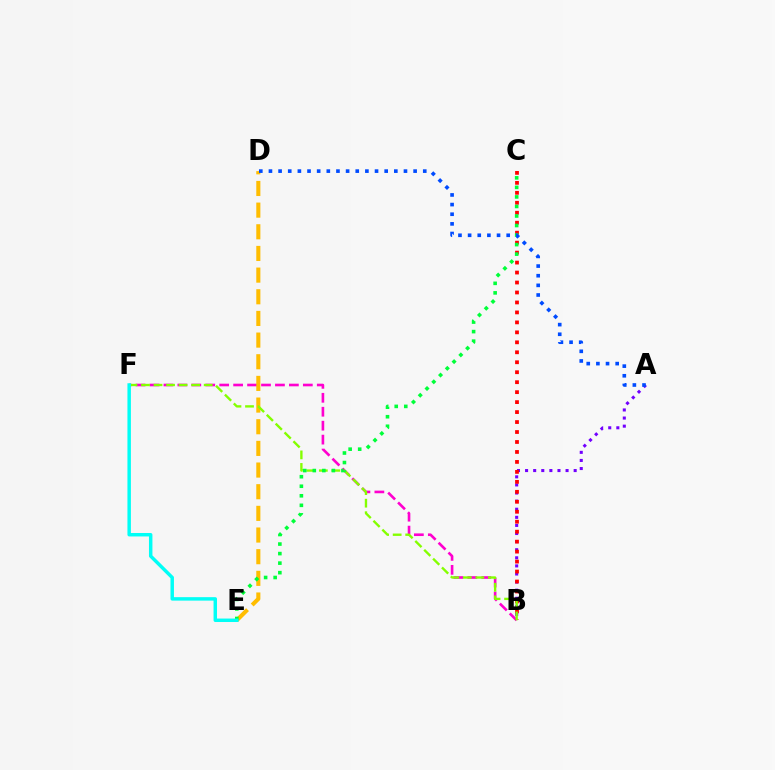{('A', 'B'): [{'color': '#7200ff', 'line_style': 'dotted', 'thickness': 2.2}], ('B', 'F'): [{'color': '#ff00cf', 'line_style': 'dashed', 'thickness': 1.89}, {'color': '#84ff00', 'line_style': 'dashed', 'thickness': 1.7}], ('D', 'E'): [{'color': '#ffbd00', 'line_style': 'dashed', 'thickness': 2.94}], ('B', 'C'): [{'color': '#ff0000', 'line_style': 'dotted', 'thickness': 2.71}], ('C', 'E'): [{'color': '#00ff39', 'line_style': 'dotted', 'thickness': 2.59}], ('E', 'F'): [{'color': '#00fff6', 'line_style': 'solid', 'thickness': 2.49}], ('A', 'D'): [{'color': '#004bff', 'line_style': 'dotted', 'thickness': 2.62}]}